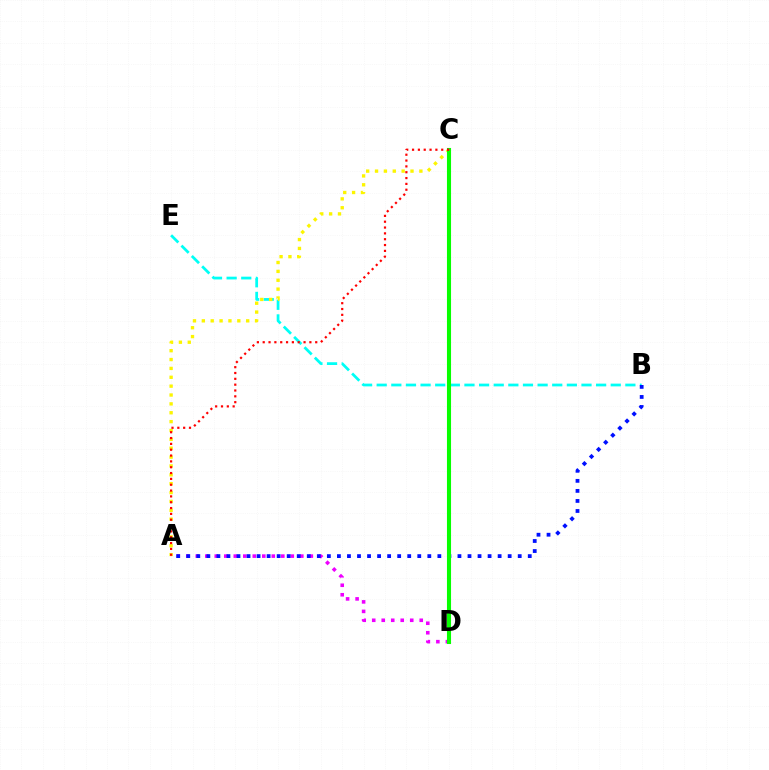{('B', 'E'): [{'color': '#00fff6', 'line_style': 'dashed', 'thickness': 1.99}], ('A', 'D'): [{'color': '#ee00ff', 'line_style': 'dotted', 'thickness': 2.58}], ('A', 'B'): [{'color': '#0010ff', 'line_style': 'dotted', 'thickness': 2.73}], ('A', 'C'): [{'color': '#fcf500', 'line_style': 'dotted', 'thickness': 2.41}, {'color': '#ff0000', 'line_style': 'dotted', 'thickness': 1.59}], ('C', 'D'): [{'color': '#08ff00', 'line_style': 'solid', 'thickness': 2.94}]}